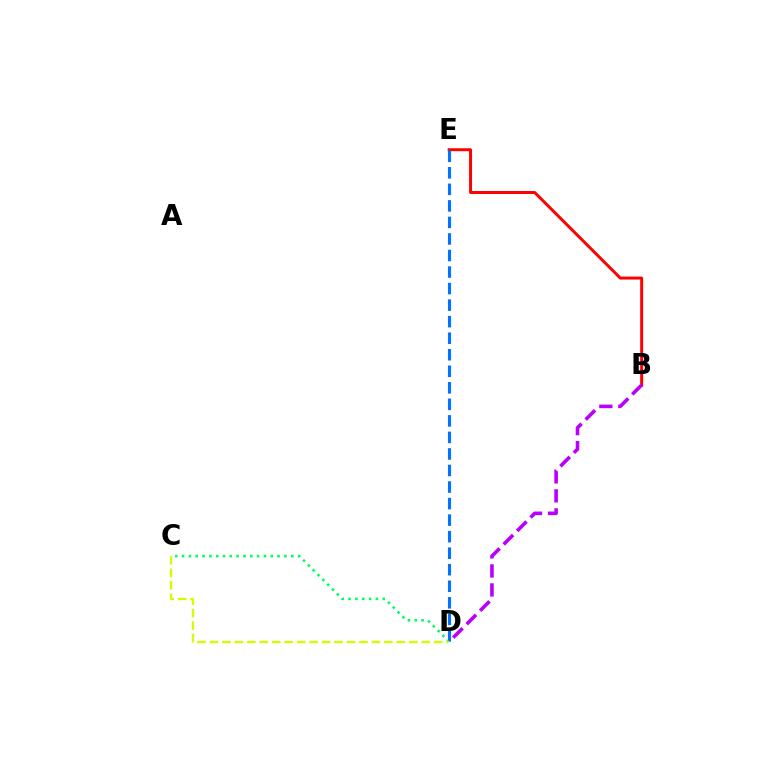{('B', 'E'): [{'color': '#ff0000', 'line_style': 'solid', 'thickness': 2.14}], ('C', 'D'): [{'color': '#00ff5c', 'line_style': 'dotted', 'thickness': 1.85}, {'color': '#d1ff00', 'line_style': 'dashed', 'thickness': 1.69}], ('D', 'E'): [{'color': '#0074ff', 'line_style': 'dashed', 'thickness': 2.25}], ('B', 'D'): [{'color': '#b900ff', 'line_style': 'dashed', 'thickness': 2.58}]}